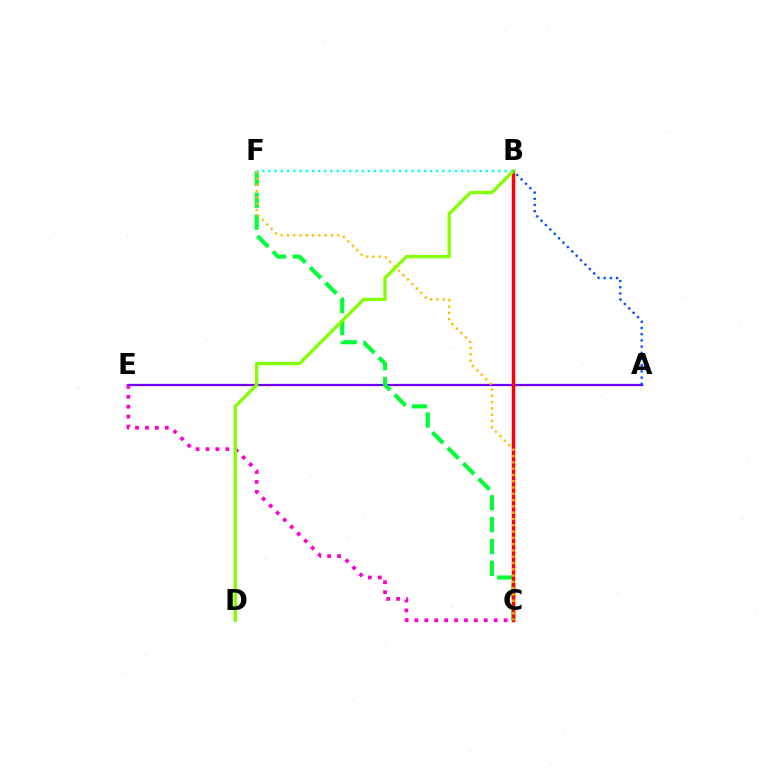{('A', 'E'): [{'color': '#7200ff', 'line_style': 'solid', 'thickness': 1.62}], ('C', 'F'): [{'color': '#00ff39', 'line_style': 'dashed', 'thickness': 2.97}, {'color': '#ffbd00', 'line_style': 'dotted', 'thickness': 1.71}], ('B', 'C'): [{'color': '#ff0000', 'line_style': 'solid', 'thickness': 2.49}], ('B', 'F'): [{'color': '#00fff6', 'line_style': 'dotted', 'thickness': 1.69}], ('C', 'E'): [{'color': '#ff00cf', 'line_style': 'dotted', 'thickness': 2.69}], ('B', 'D'): [{'color': '#84ff00', 'line_style': 'solid', 'thickness': 2.38}], ('A', 'B'): [{'color': '#004bff', 'line_style': 'dotted', 'thickness': 1.69}]}